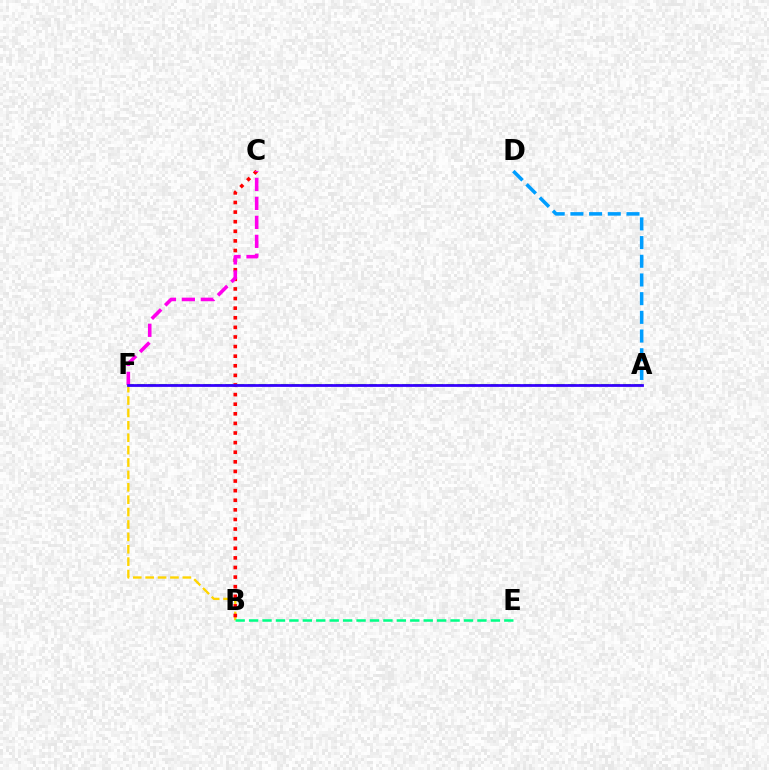{('B', 'F'): [{'color': '#ffd500', 'line_style': 'dashed', 'thickness': 1.68}], ('B', 'C'): [{'color': '#ff0000', 'line_style': 'dotted', 'thickness': 2.61}], ('A', 'F'): [{'color': '#4fff00', 'line_style': 'dashed', 'thickness': 1.5}, {'color': '#3700ff', 'line_style': 'solid', 'thickness': 2.0}], ('C', 'F'): [{'color': '#ff00ed', 'line_style': 'dashed', 'thickness': 2.58}], ('A', 'D'): [{'color': '#009eff', 'line_style': 'dashed', 'thickness': 2.54}], ('B', 'E'): [{'color': '#00ff86', 'line_style': 'dashed', 'thickness': 1.82}]}